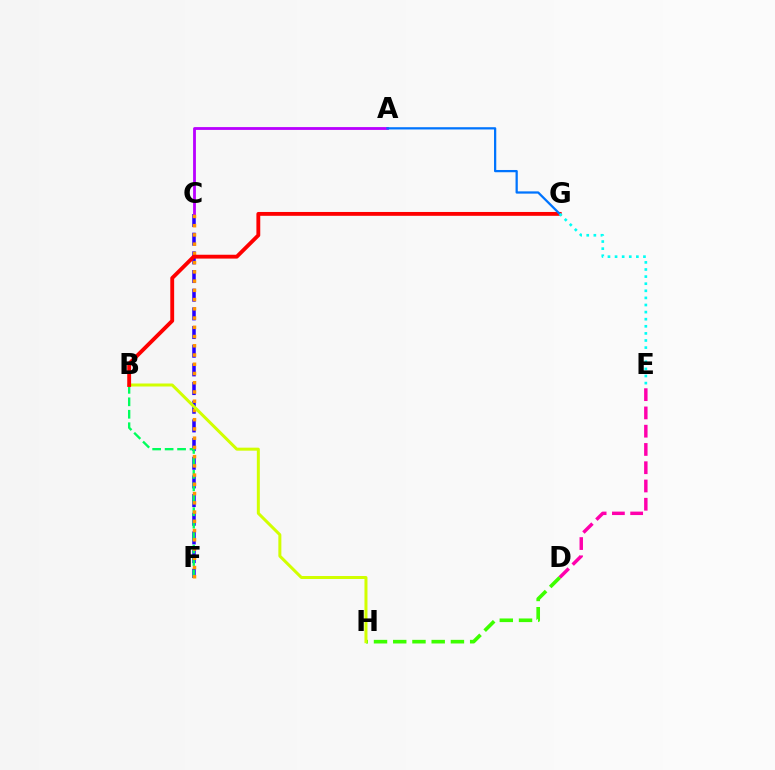{('D', 'E'): [{'color': '#ff00ac', 'line_style': 'dashed', 'thickness': 2.48}], ('D', 'H'): [{'color': '#3dff00', 'line_style': 'dashed', 'thickness': 2.61}], ('C', 'F'): [{'color': '#2500ff', 'line_style': 'dashed', 'thickness': 2.54}, {'color': '#ff9400', 'line_style': 'dotted', 'thickness': 2.51}], ('A', 'C'): [{'color': '#b900ff', 'line_style': 'solid', 'thickness': 2.03}], ('B', 'F'): [{'color': '#00ff5c', 'line_style': 'dashed', 'thickness': 1.69}], ('B', 'H'): [{'color': '#d1ff00', 'line_style': 'solid', 'thickness': 2.16}], ('B', 'G'): [{'color': '#ff0000', 'line_style': 'solid', 'thickness': 2.77}], ('A', 'G'): [{'color': '#0074ff', 'line_style': 'solid', 'thickness': 1.62}], ('E', 'G'): [{'color': '#00fff6', 'line_style': 'dotted', 'thickness': 1.93}]}